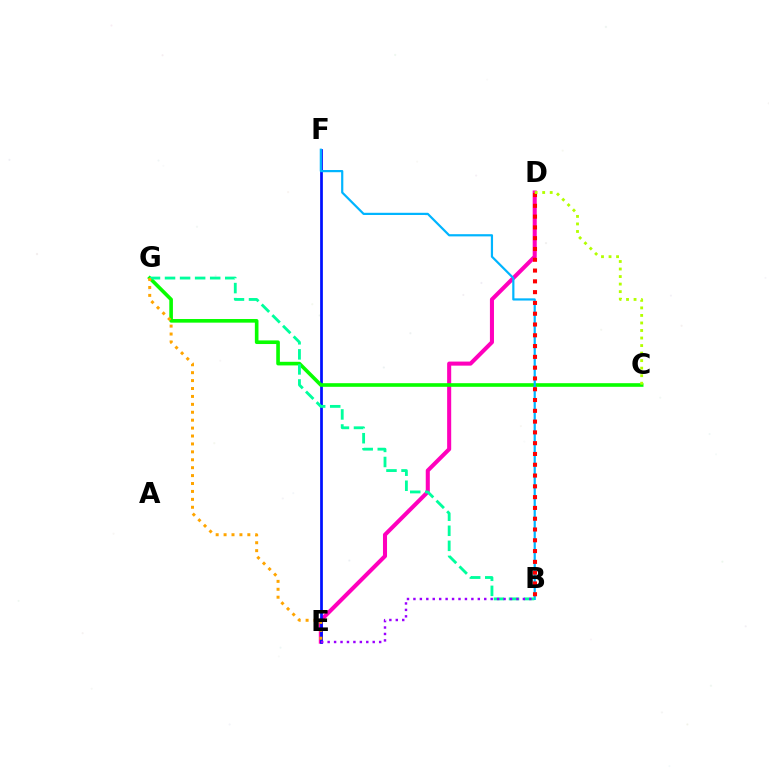{('D', 'E'): [{'color': '#ff00bd', 'line_style': 'solid', 'thickness': 2.92}], ('E', 'F'): [{'color': '#0010ff', 'line_style': 'solid', 'thickness': 1.97}], ('C', 'G'): [{'color': '#08ff00', 'line_style': 'solid', 'thickness': 2.61}], ('B', 'F'): [{'color': '#00b5ff', 'line_style': 'solid', 'thickness': 1.58}], ('B', 'G'): [{'color': '#00ff9d', 'line_style': 'dashed', 'thickness': 2.05}], ('B', 'D'): [{'color': '#ff0000', 'line_style': 'dotted', 'thickness': 2.93}], ('E', 'G'): [{'color': '#ffa500', 'line_style': 'dotted', 'thickness': 2.15}], ('B', 'E'): [{'color': '#9b00ff', 'line_style': 'dotted', 'thickness': 1.75}], ('C', 'D'): [{'color': '#b3ff00', 'line_style': 'dotted', 'thickness': 2.05}]}